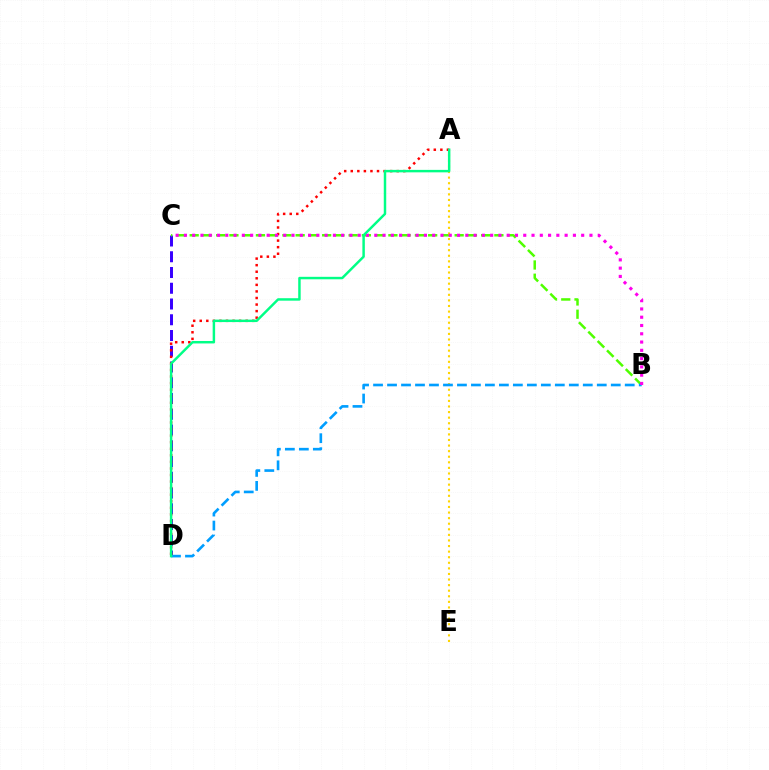{('C', 'D'): [{'color': '#3700ff', 'line_style': 'dashed', 'thickness': 2.14}], ('B', 'C'): [{'color': '#4fff00', 'line_style': 'dashed', 'thickness': 1.8}, {'color': '#ff00ed', 'line_style': 'dotted', 'thickness': 2.25}], ('A', 'E'): [{'color': '#ffd500', 'line_style': 'dotted', 'thickness': 1.52}], ('B', 'D'): [{'color': '#009eff', 'line_style': 'dashed', 'thickness': 1.9}], ('A', 'D'): [{'color': '#ff0000', 'line_style': 'dotted', 'thickness': 1.78}, {'color': '#00ff86', 'line_style': 'solid', 'thickness': 1.77}]}